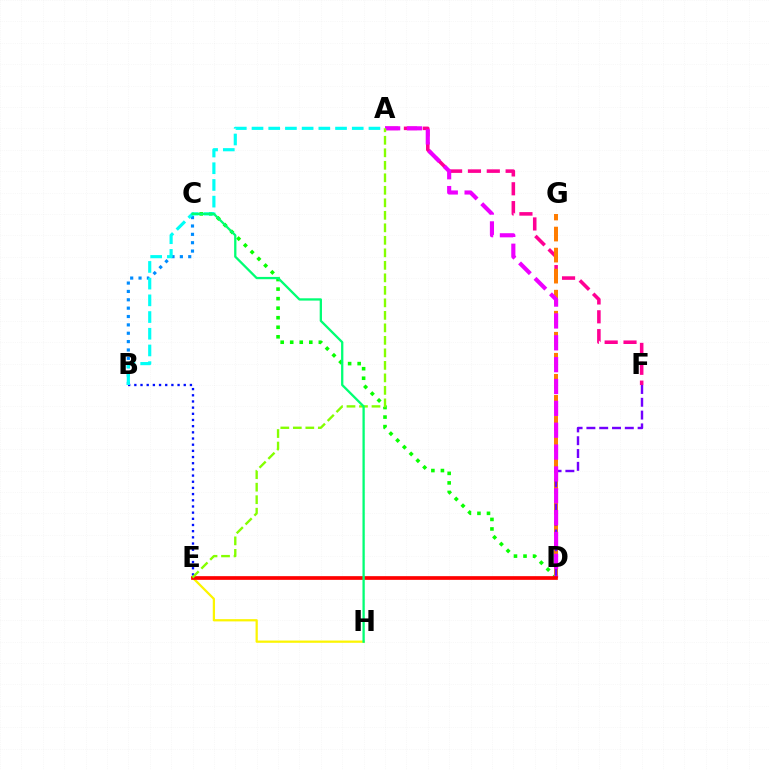{('C', 'D'): [{'color': '#08ff00', 'line_style': 'dotted', 'thickness': 2.59}], ('E', 'H'): [{'color': '#fcf500', 'line_style': 'solid', 'thickness': 1.61}], ('A', 'F'): [{'color': '#ff0094', 'line_style': 'dashed', 'thickness': 2.56}], ('B', 'E'): [{'color': '#0010ff', 'line_style': 'dotted', 'thickness': 1.68}], ('D', 'G'): [{'color': '#ff7c00', 'line_style': 'dashed', 'thickness': 2.86}], ('D', 'F'): [{'color': '#7200ff', 'line_style': 'dashed', 'thickness': 1.74}], ('A', 'D'): [{'color': '#ee00ff', 'line_style': 'dashed', 'thickness': 2.97}], ('B', 'C'): [{'color': '#008cff', 'line_style': 'dotted', 'thickness': 2.27}], ('D', 'E'): [{'color': '#ff0000', 'line_style': 'solid', 'thickness': 2.66}], ('A', 'E'): [{'color': '#84ff00', 'line_style': 'dashed', 'thickness': 1.7}], ('A', 'B'): [{'color': '#00fff6', 'line_style': 'dashed', 'thickness': 2.27}], ('C', 'H'): [{'color': '#00ff74', 'line_style': 'solid', 'thickness': 1.65}]}